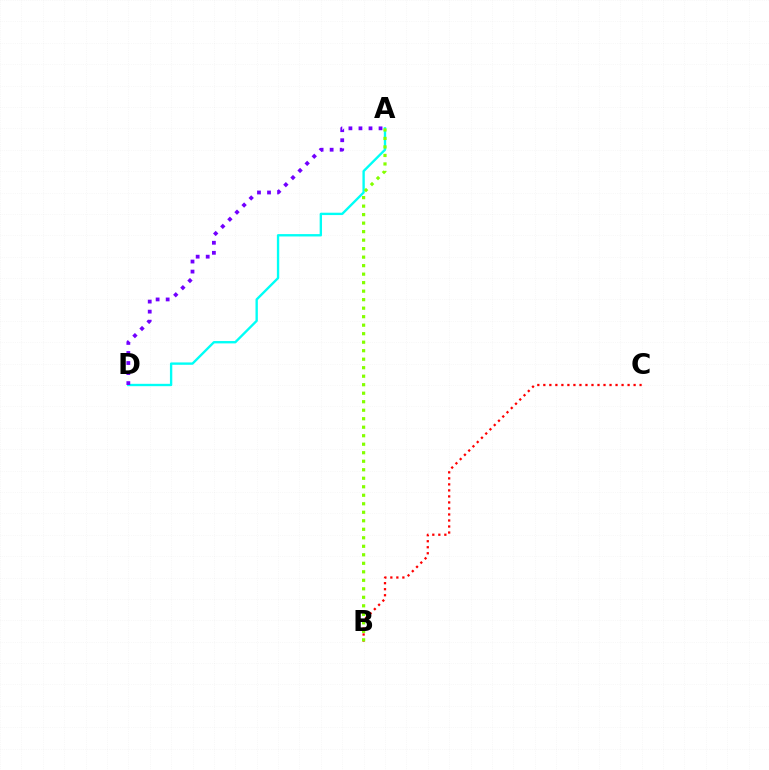{('B', 'C'): [{'color': '#ff0000', 'line_style': 'dotted', 'thickness': 1.64}], ('A', 'D'): [{'color': '#00fff6', 'line_style': 'solid', 'thickness': 1.7}, {'color': '#7200ff', 'line_style': 'dotted', 'thickness': 2.73}], ('A', 'B'): [{'color': '#84ff00', 'line_style': 'dotted', 'thickness': 2.31}]}